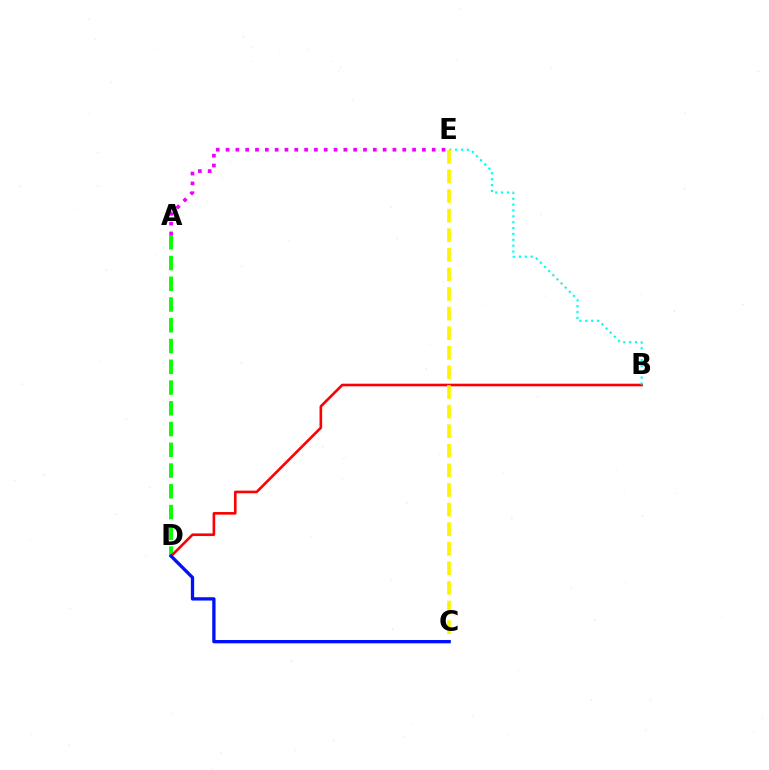{('A', 'D'): [{'color': '#08ff00', 'line_style': 'dashed', 'thickness': 2.82}], ('B', 'D'): [{'color': '#ff0000', 'line_style': 'solid', 'thickness': 1.89}], ('A', 'E'): [{'color': '#ee00ff', 'line_style': 'dotted', 'thickness': 2.67}], ('B', 'E'): [{'color': '#00fff6', 'line_style': 'dotted', 'thickness': 1.59}], ('C', 'E'): [{'color': '#fcf500', 'line_style': 'dashed', 'thickness': 2.66}], ('C', 'D'): [{'color': '#0010ff', 'line_style': 'solid', 'thickness': 2.37}]}